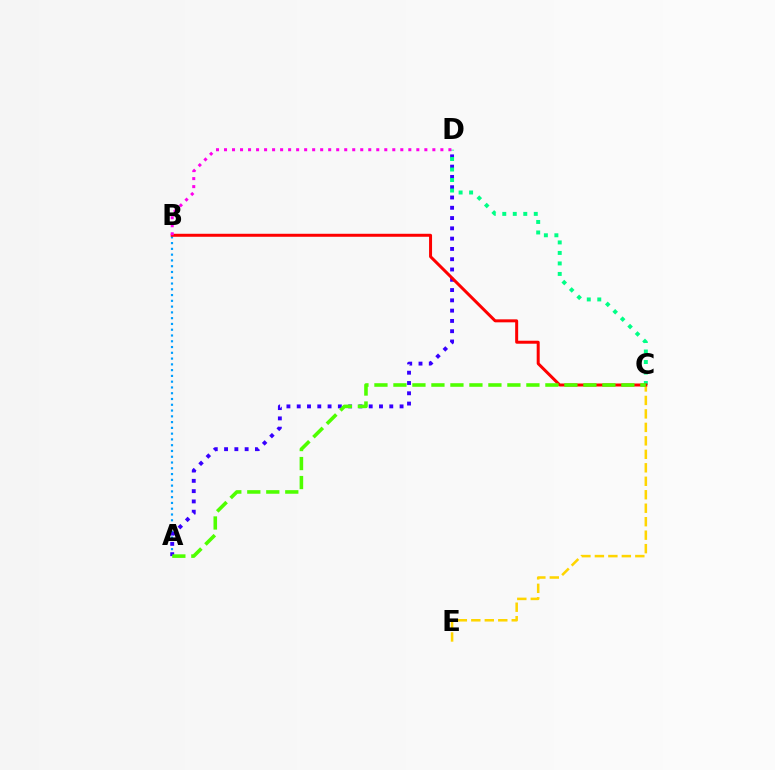{('A', 'B'): [{'color': '#009eff', 'line_style': 'dotted', 'thickness': 1.57}], ('A', 'D'): [{'color': '#3700ff', 'line_style': 'dotted', 'thickness': 2.79}], ('C', 'D'): [{'color': '#00ff86', 'line_style': 'dotted', 'thickness': 2.85}], ('C', 'E'): [{'color': '#ffd500', 'line_style': 'dashed', 'thickness': 1.83}], ('B', 'C'): [{'color': '#ff0000', 'line_style': 'solid', 'thickness': 2.15}], ('B', 'D'): [{'color': '#ff00ed', 'line_style': 'dotted', 'thickness': 2.18}], ('A', 'C'): [{'color': '#4fff00', 'line_style': 'dashed', 'thickness': 2.58}]}